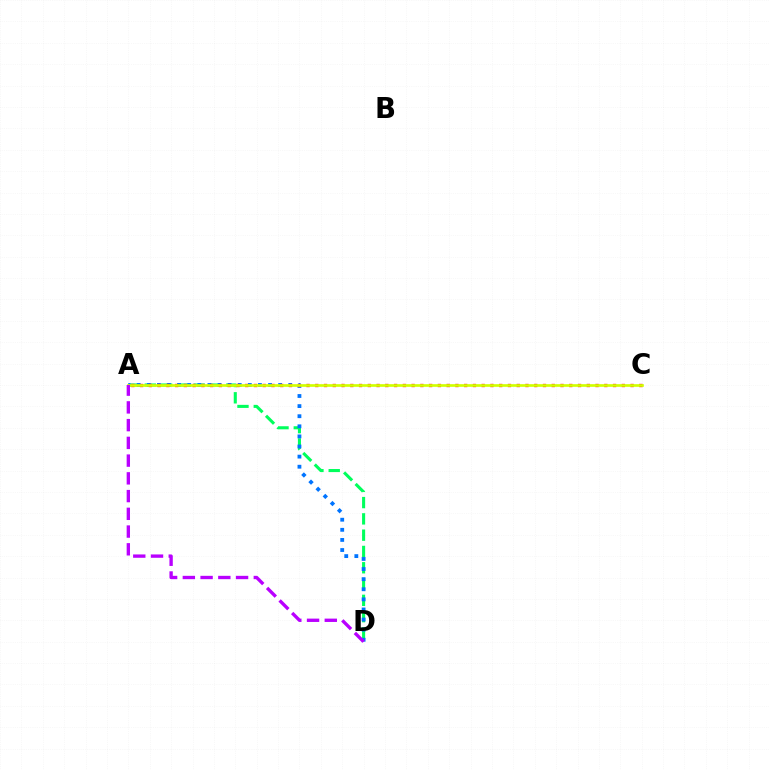{('A', 'D'): [{'color': '#00ff5c', 'line_style': 'dashed', 'thickness': 2.21}, {'color': '#0074ff', 'line_style': 'dotted', 'thickness': 2.74}, {'color': '#b900ff', 'line_style': 'dashed', 'thickness': 2.41}], ('A', 'C'): [{'color': '#ff0000', 'line_style': 'dotted', 'thickness': 2.38}, {'color': '#d1ff00', 'line_style': 'solid', 'thickness': 1.92}]}